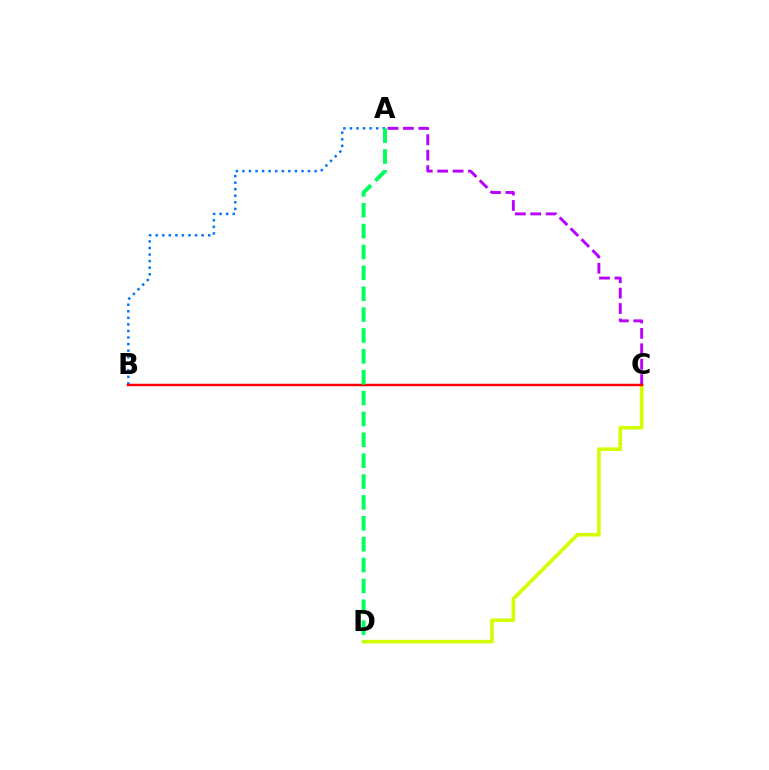{('A', 'B'): [{'color': '#0074ff', 'line_style': 'dotted', 'thickness': 1.78}], ('C', 'D'): [{'color': '#d1ff00', 'line_style': 'solid', 'thickness': 2.59}], ('A', 'C'): [{'color': '#b900ff', 'line_style': 'dashed', 'thickness': 2.09}], ('B', 'C'): [{'color': '#ff0000', 'line_style': 'solid', 'thickness': 1.79}], ('A', 'D'): [{'color': '#00ff5c', 'line_style': 'dashed', 'thickness': 2.84}]}